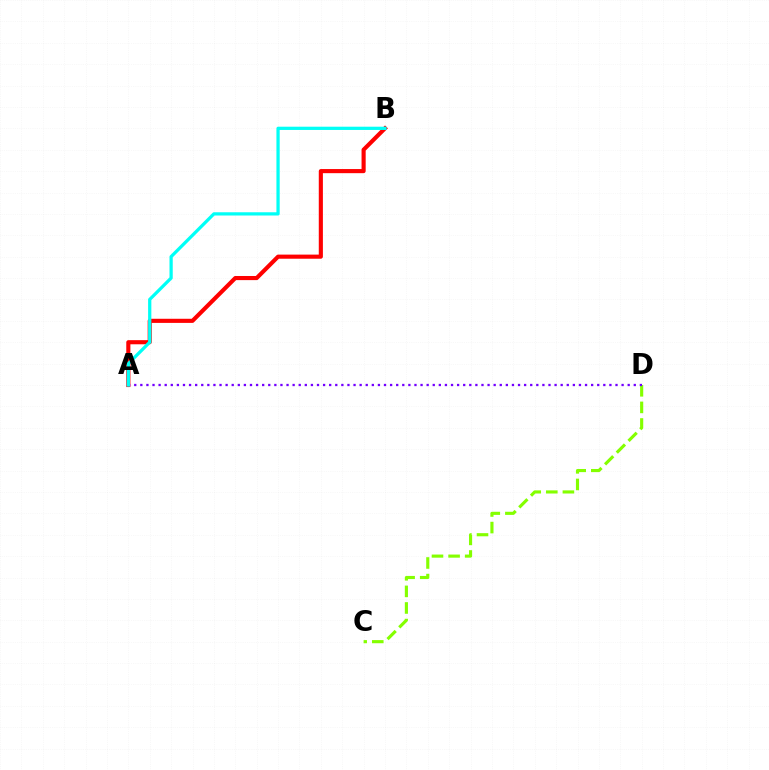{('A', 'B'): [{'color': '#ff0000', 'line_style': 'solid', 'thickness': 2.97}, {'color': '#00fff6', 'line_style': 'solid', 'thickness': 2.34}], ('C', 'D'): [{'color': '#84ff00', 'line_style': 'dashed', 'thickness': 2.25}], ('A', 'D'): [{'color': '#7200ff', 'line_style': 'dotted', 'thickness': 1.66}]}